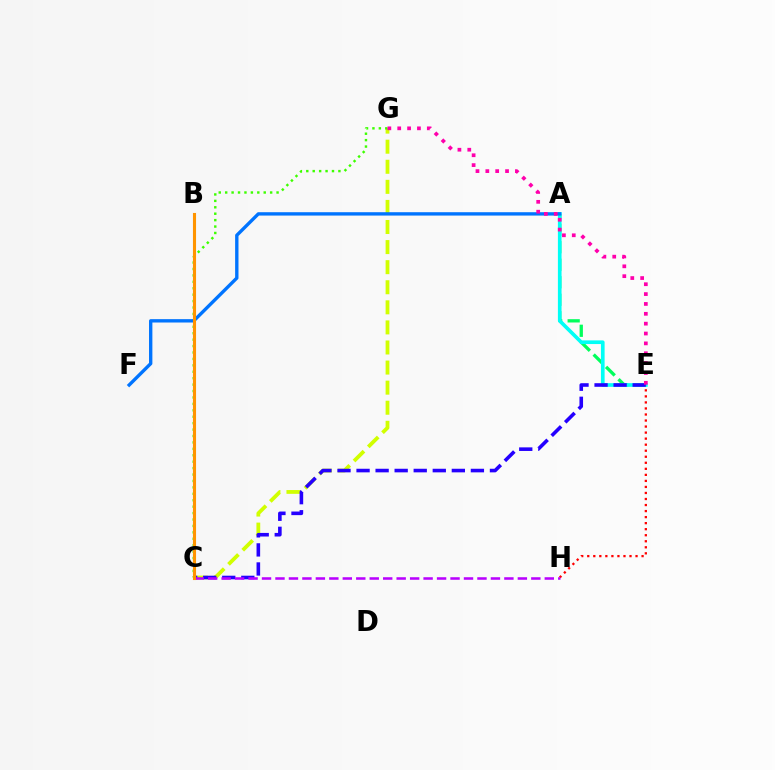{('E', 'H'): [{'color': '#ff0000', 'line_style': 'dotted', 'thickness': 1.64}], ('C', 'G'): [{'color': '#d1ff00', 'line_style': 'dashed', 'thickness': 2.73}, {'color': '#3dff00', 'line_style': 'dotted', 'thickness': 1.75}], ('A', 'E'): [{'color': '#00ff5c', 'line_style': 'dashed', 'thickness': 2.38}, {'color': '#00fff6', 'line_style': 'solid', 'thickness': 2.63}], ('C', 'E'): [{'color': '#2500ff', 'line_style': 'dashed', 'thickness': 2.59}], ('A', 'F'): [{'color': '#0074ff', 'line_style': 'solid', 'thickness': 2.42}], ('C', 'H'): [{'color': '#b900ff', 'line_style': 'dashed', 'thickness': 1.83}], ('B', 'C'): [{'color': '#ff9400', 'line_style': 'solid', 'thickness': 2.23}], ('E', 'G'): [{'color': '#ff00ac', 'line_style': 'dotted', 'thickness': 2.68}]}